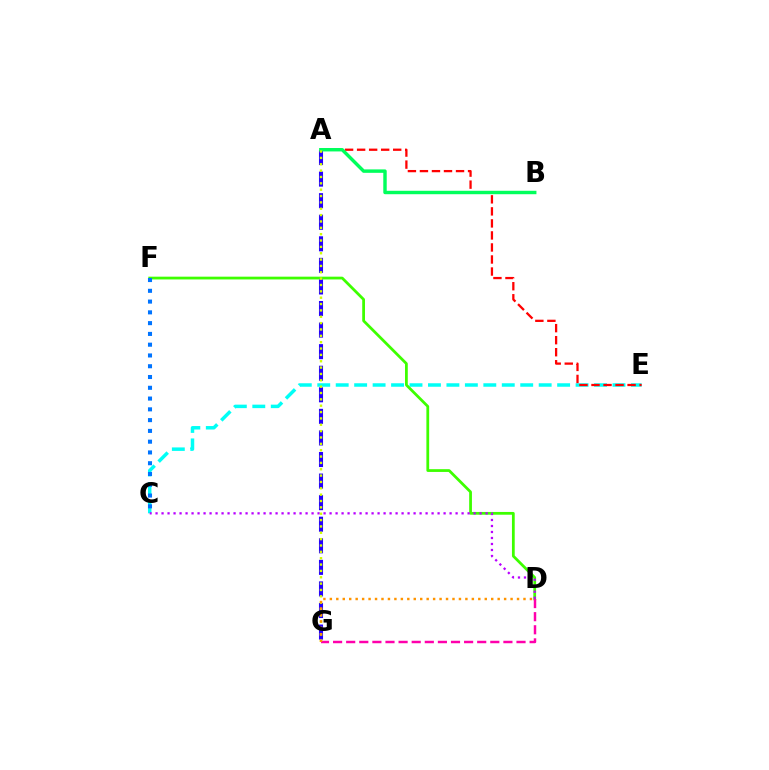{('C', 'E'): [{'color': '#00fff6', 'line_style': 'dashed', 'thickness': 2.51}], ('D', 'F'): [{'color': '#3dff00', 'line_style': 'solid', 'thickness': 1.99}], ('A', 'G'): [{'color': '#2500ff', 'line_style': 'dashed', 'thickness': 2.93}, {'color': '#d1ff00', 'line_style': 'dotted', 'thickness': 1.73}], ('A', 'E'): [{'color': '#ff0000', 'line_style': 'dashed', 'thickness': 1.63}], ('A', 'B'): [{'color': '#00ff5c', 'line_style': 'solid', 'thickness': 2.47}], ('C', 'F'): [{'color': '#0074ff', 'line_style': 'dotted', 'thickness': 2.93}], ('C', 'D'): [{'color': '#b900ff', 'line_style': 'dotted', 'thickness': 1.63}], ('D', 'G'): [{'color': '#ff00ac', 'line_style': 'dashed', 'thickness': 1.78}, {'color': '#ff9400', 'line_style': 'dotted', 'thickness': 1.75}]}